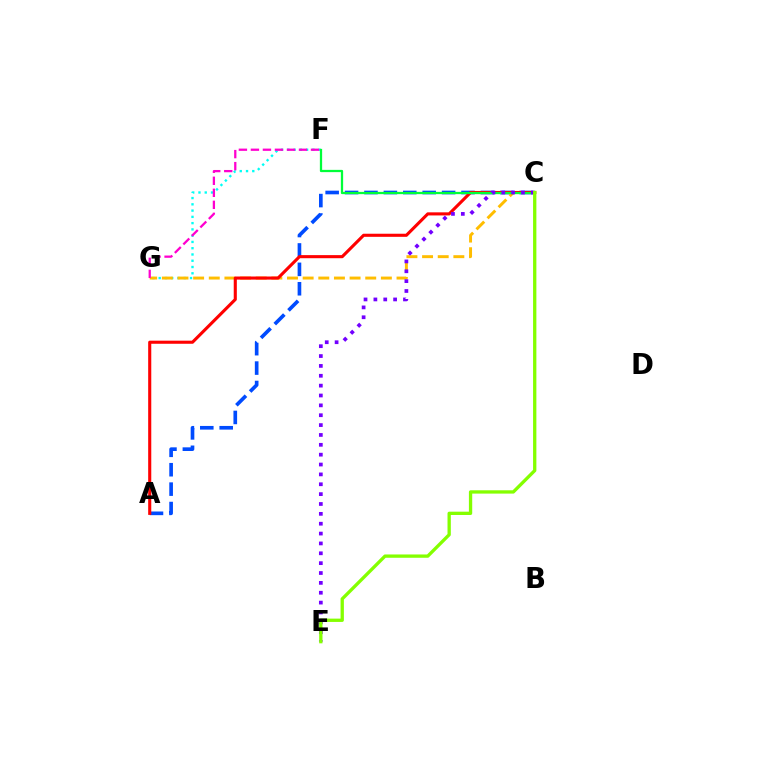{('A', 'C'): [{'color': '#004bff', 'line_style': 'dashed', 'thickness': 2.64}, {'color': '#ff0000', 'line_style': 'solid', 'thickness': 2.23}], ('F', 'G'): [{'color': '#00fff6', 'line_style': 'dotted', 'thickness': 1.7}, {'color': '#ff00cf', 'line_style': 'dashed', 'thickness': 1.63}], ('C', 'G'): [{'color': '#ffbd00', 'line_style': 'dashed', 'thickness': 2.13}], ('C', 'F'): [{'color': '#00ff39', 'line_style': 'solid', 'thickness': 1.63}], ('C', 'E'): [{'color': '#7200ff', 'line_style': 'dotted', 'thickness': 2.68}, {'color': '#84ff00', 'line_style': 'solid', 'thickness': 2.38}]}